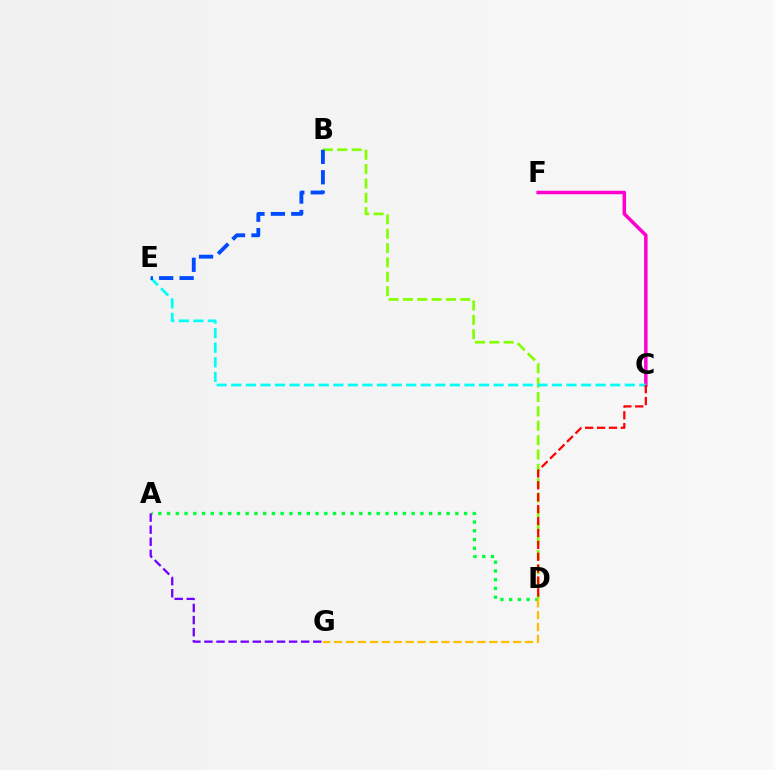{('A', 'D'): [{'color': '#00ff39', 'line_style': 'dotted', 'thickness': 2.37}], ('C', 'F'): [{'color': '#ff00cf', 'line_style': 'solid', 'thickness': 2.52}], ('B', 'D'): [{'color': '#84ff00', 'line_style': 'dashed', 'thickness': 1.95}], ('D', 'G'): [{'color': '#ffbd00', 'line_style': 'dashed', 'thickness': 1.62}], ('C', 'E'): [{'color': '#00fff6', 'line_style': 'dashed', 'thickness': 1.98}], ('C', 'D'): [{'color': '#ff0000', 'line_style': 'dashed', 'thickness': 1.62}], ('A', 'G'): [{'color': '#7200ff', 'line_style': 'dashed', 'thickness': 1.64}], ('B', 'E'): [{'color': '#004bff', 'line_style': 'dashed', 'thickness': 2.77}]}